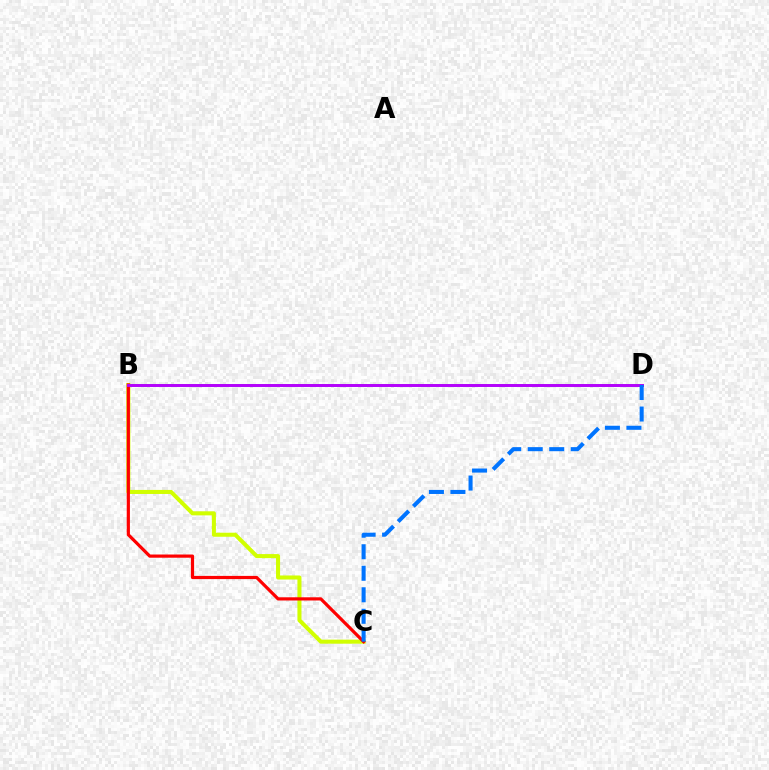{('B', 'C'): [{'color': '#d1ff00', 'line_style': 'solid', 'thickness': 2.91}, {'color': '#ff0000', 'line_style': 'solid', 'thickness': 2.3}], ('B', 'D'): [{'color': '#00ff5c', 'line_style': 'solid', 'thickness': 2.13}, {'color': '#b900ff', 'line_style': 'solid', 'thickness': 2.1}], ('C', 'D'): [{'color': '#0074ff', 'line_style': 'dashed', 'thickness': 2.92}]}